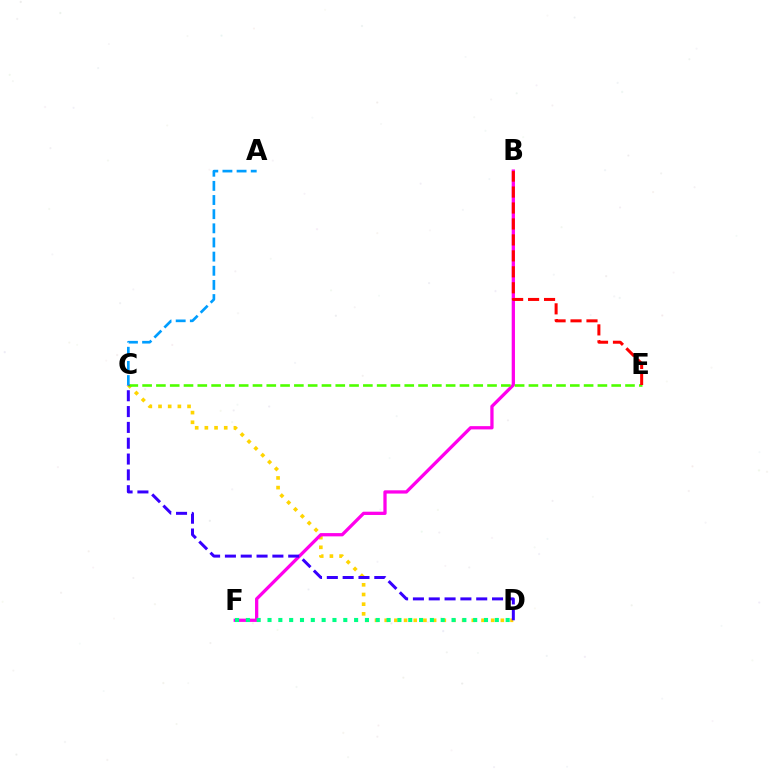{('C', 'D'): [{'color': '#ffd500', 'line_style': 'dotted', 'thickness': 2.63}, {'color': '#3700ff', 'line_style': 'dashed', 'thickness': 2.15}], ('B', 'F'): [{'color': '#ff00ed', 'line_style': 'solid', 'thickness': 2.36}], ('C', 'E'): [{'color': '#4fff00', 'line_style': 'dashed', 'thickness': 1.87}], ('B', 'E'): [{'color': '#ff0000', 'line_style': 'dashed', 'thickness': 2.17}], ('A', 'C'): [{'color': '#009eff', 'line_style': 'dashed', 'thickness': 1.92}], ('D', 'F'): [{'color': '#00ff86', 'line_style': 'dotted', 'thickness': 2.94}]}